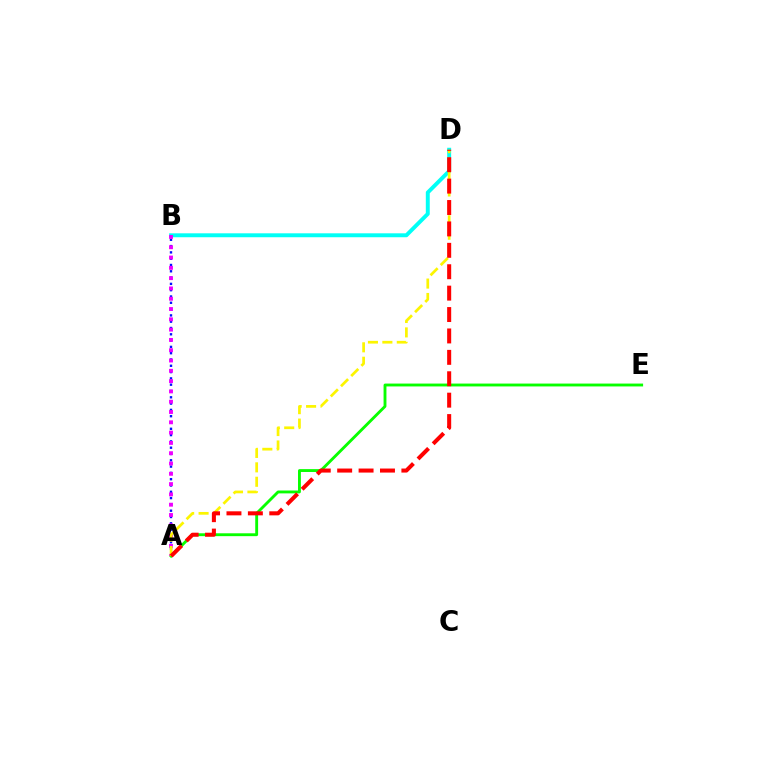{('A', 'E'): [{'color': '#08ff00', 'line_style': 'solid', 'thickness': 2.06}], ('B', 'D'): [{'color': '#00fff6', 'line_style': 'solid', 'thickness': 2.83}], ('A', 'B'): [{'color': '#0010ff', 'line_style': 'dotted', 'thickness': 1.71}, {'color': '#ee00ff', 'line_style': 'dotted', 'thickness': 2.8}], ('A', 'D'): [{'color': '#fcf500', 'line_style': 'dashed', 'thickness': 1.96}, {'color': '#ff0000', 'line_style': 'dashed', 'thickness': 2.91}]}